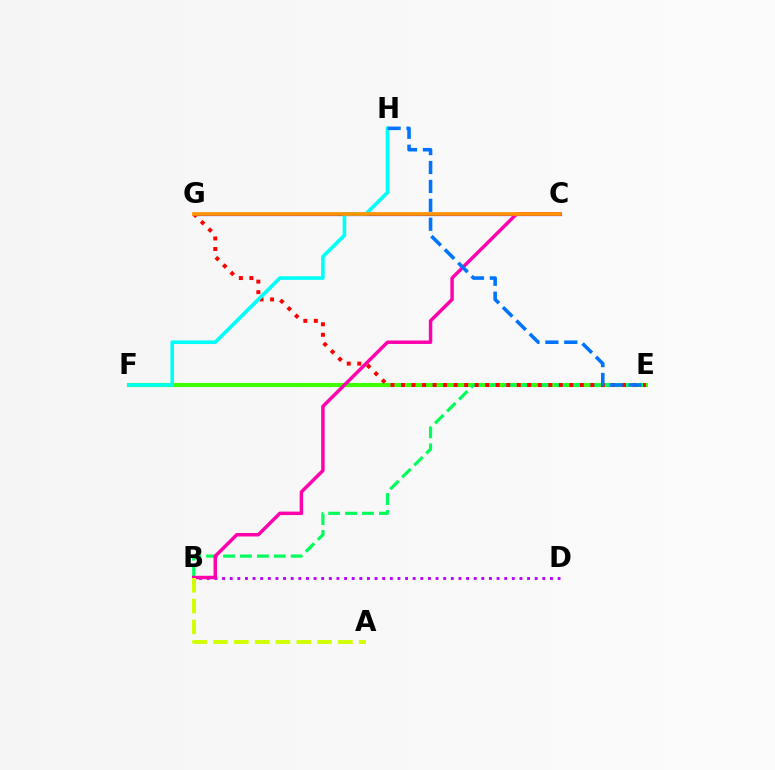{('E', 'F'): [{'color': '#3dff00', 'line_style': 'solid', 'thickness': 2.94}], ('C', 'G'): [{'color': '#2500ff', 'line_style': 'solid', 'thickness': 2.29}, {'color': '#ff9400', 'line_style': 'solid', 'thickness': 2.65}], ('B', 'E'): [{'color': '#00ff5c', 'line_style': 'dashed', 'thickness': 2.3}], ('E', 'G'): [{'color': '#ff0000', 'line_style': 'dotted', 'thickness': 2.86}], ('F', 'H'): [{'color': '#00fff6', 'line_style': 'solid', 'thickness': 2.61}], ('B', 'D'): [{'color': '#b900ff', 'line_style': 'dotted', 'thickness': 2.07}], ('B', 'C'): [{'color': '#ff00ac', 'line_style': 'solid', 'thickness': 2.49}], ('E', 'H'): [{'color': '#0074ff', 'line_style': 'dashed', 'thickness': 2.57}], ('A', 'B'): [{'color': '#d1ff00', 'line_style': 'dashed', 'thickness': 2.83}]}